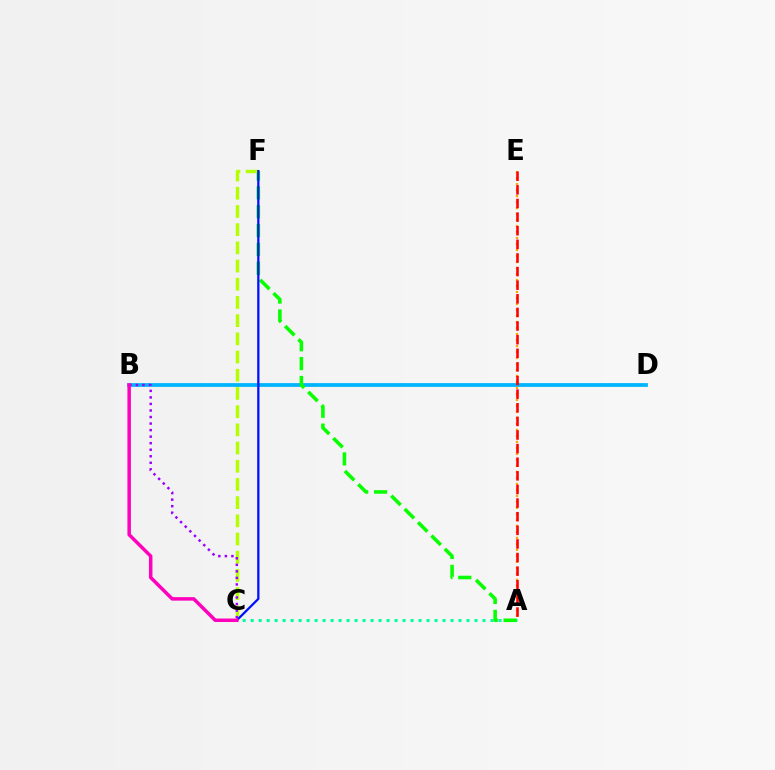{('B', 'D'): [{'color': '#00b5ff', 'line_style': 'solid', 'thickness': 2.72}], ('A', 'C'): [{'color': '#00ff9d', 'line_style': 'dotted', 'thickness': 2.17}], ('A', 'F'): [{'color': '#08ff00', 'line_style': 'dashed', 'thickness': 2.56}], ('A', 'E'): [{'color': '#ffa500', 'line_style': 'dotted', 'thickness': 1.63}, {'color': '#ff0000', 'line_style': 'dashed', 'thickness': 1.85}], ('C', 'F'): [{'color': '#b3ff00', 'line_style': 'dashed', 'thickness': 2.47}, {'color': '#0010ff', 'line_style': 'solid', 'thickness': 1.63}], ('B', 'C'): [{'color': '#9b00ff', 'line_style': 'dotted', 'thickness': 1.78}, {'color': '#ff00bd', 'line_style': 'solid', 'thickness': 2.51}]}